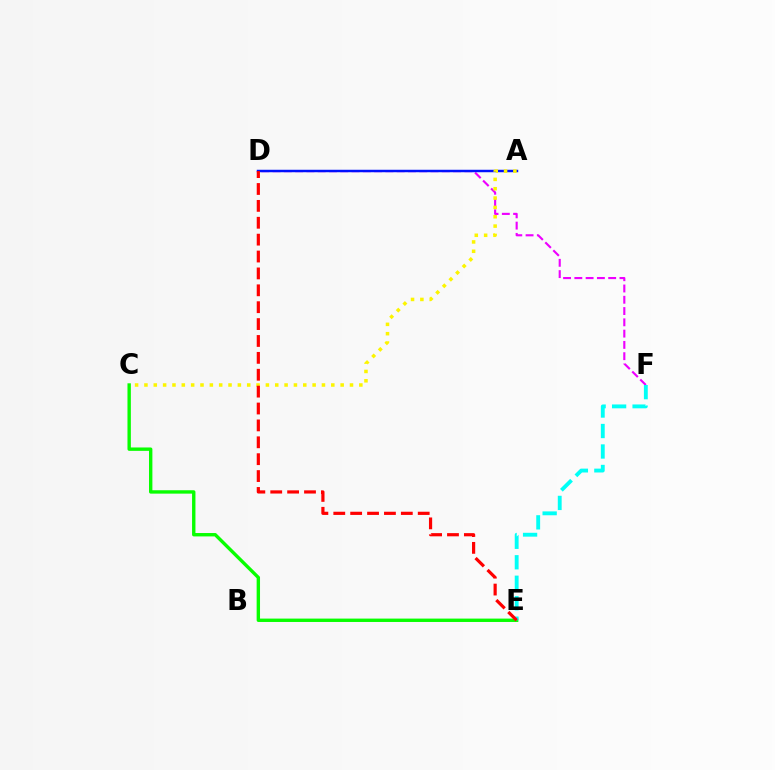{('D', 'F'): [{'color': '#ee00ff', 'line_style': 'dashed', 'thickness': 1.53}], ('A', 'D'): [{'color': '#0010ff', 'line_style': 'solid', 'thickness': 1.77}], ('C', 'E'): [{'color': '#08ff00', 'line_style': 'solid', 'thickness': 2.43}], ('E', 'F'): [{'color': '#00fff6', 'line_style': 'dashed', 'thickness': 2.78}], ('A', 'C'): [{'color': '#fcf500', 'line_style': 'dotted', 'thickness': 2.54}], ('D', 'E'): [{'color': '#ff0000', 'line_style': 'dashed', 'thickness': 2.29}]}